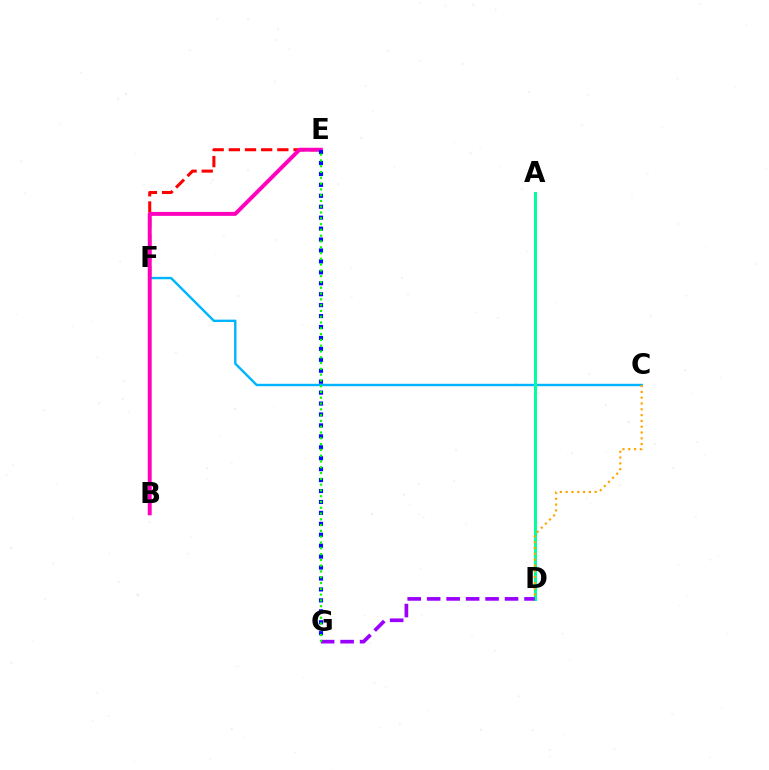{('C', 'F'): [{'color': '#00b5ff', 'line_style': 'solid', 'thickness': 1.73}], ('A', 'D'): [{'color': '#b3ff00', 'line_style': 'dotted', 'thickness': 1.87}, {'color': '#00ff9d', 'line_style': 'solid', 'thickness': 2.16}], ('E', 'F'): [{'color': '#ff0000', 'line_style': 'dashed', 'thickness': 2.2}], ('B', 'E'): [{'color': '#ff00bd', 'line_style': 'solid', 'thickness': 2.83}], ('D', 'G'): [{'color': '#9b00ff', 'line_style': 'dashed', 'thickness': 2.64}], ('E', 'G'): [{'color': '#0010ff', 'line_style': 'dotted', 'thickness': 2.97}, {'color': '#08ff00', 'line_style': 'dotted', 'thickness': 1.57}], ('C', 'D'): [{'color': '#ffa500', 'line_style': 'dotted', 'thickness': 1.58}]}